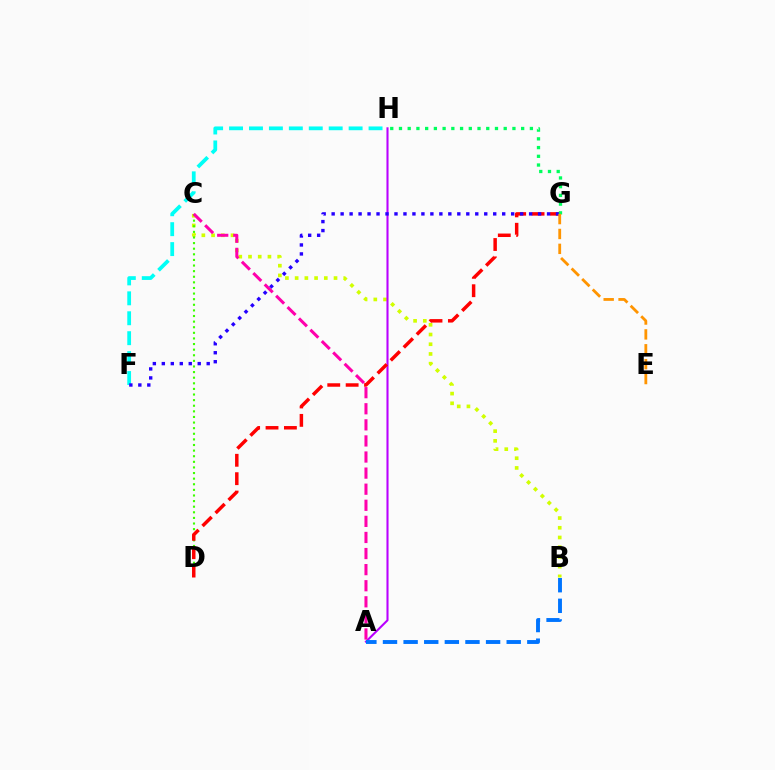{('F', 'H'): [{'color': '#00fff6', 'line_style': 'dashed', 'thickness': 2.71}], ('B', 'C'): [{'color': '#d1ff00', 'line_style': 'dotted', 'thickness': 2.64}], ('C', 'D'): [{'color': '#3dff00', 'line_style': 'dotted', 'thickness': 1.52}], ('A', 'H'): [{'color': '#b900ff', 'line_style': 'solid', 'thickness': 1.5}], ('D', 'G'): [{'color': '#ff0000', 'line_style': 'dashed', 'thickness': 2.5}], ('A', 'C'): [{'color': '#ff00ac', 'line_style': 'dashed', 'thickness': 2.19}], ('F', 'G'): [{'color': '#2500ff', 'line_style': 'dotted', 'thickness': 2.44}], ('G', 'H'): [{'color': '#00ff5c', 'line_style': 'dotted', 'thickness': 2.37}], ('E', 'G'): [{'color': '#ff9400', 'line_style': 'dashed', 'thickness': 2.02}], ('A', 'B'): [{'color': '#0074ff', 'line_style': 'dashed', 'thickness': 2.8}]}